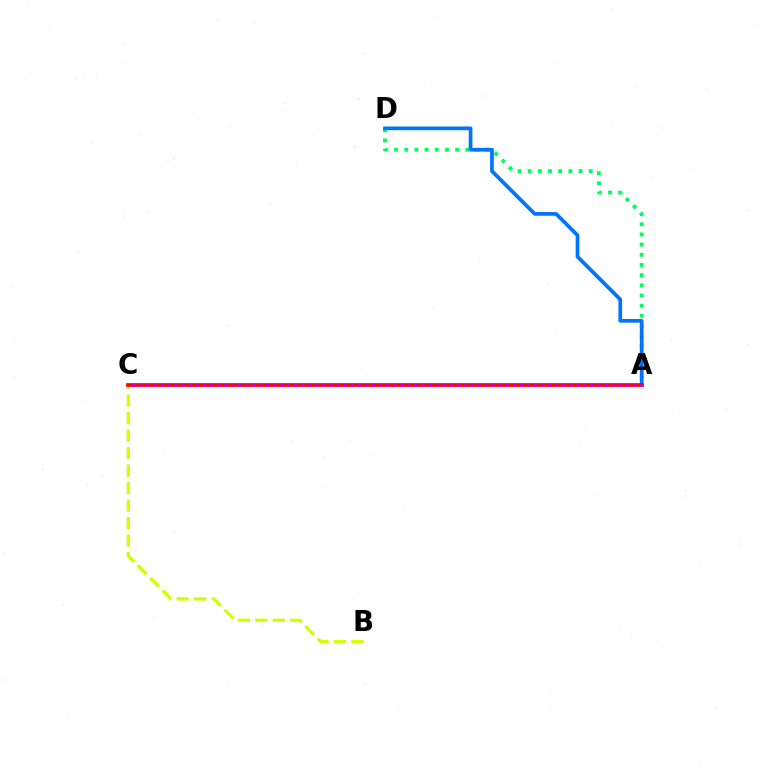{('A', 'D'): [{'color': '#00ff5c', 'line_style': 'dotted', 'thickness': 2.76}, {'color': '#0074ff', 'line_style': 'solid', 'thickness': 2.67}], ('B', 'C'): [{'color': '#d1ff00', 'line_style': 'dashed', 'thickness': 2.38}], ('A', 'C'): [{'color': '#ff0000', 'line_style': 'solid', 'thickness': 2.65}, {'color': '#b900ff', 'line_style': 'dotted', 'thickness': 1.91}]}